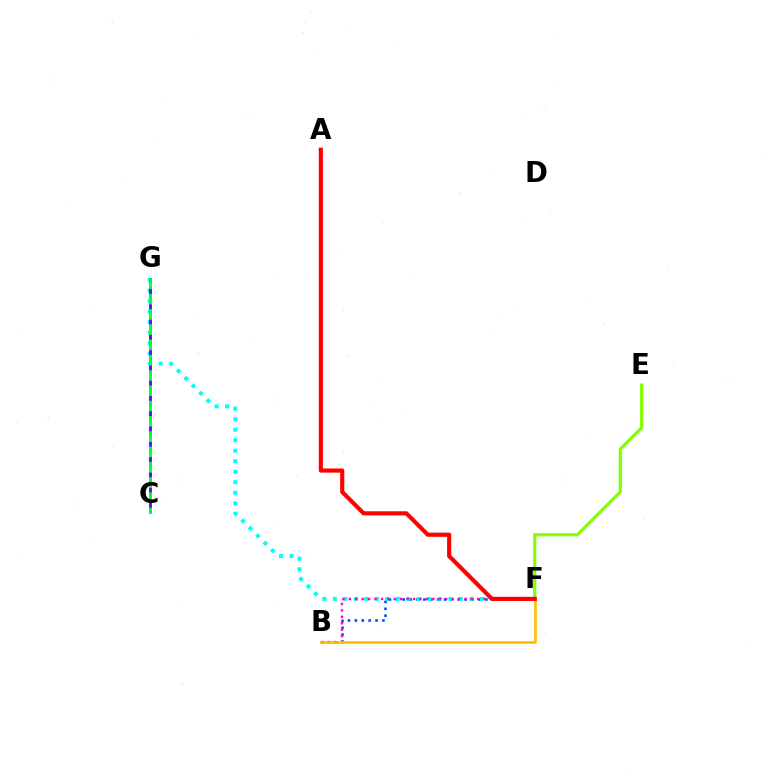{('B', 'F'): [{'color': '#004bff', 'line_style': 'dotted', 'thickness': 1.87}, {'color': '#ff00cf', 'line_style': 'dotted', 'thickness': 1.74}, {'color': '#ffbd00', 'line_style': 'solid', 'thickness': 1.9}], ('F', 'G'): [{'color': '#00fff6', 'line_style': 'dotted', 'thickness': 2.85}], ('C', 'G'): [{'color': '#7200ff', 'line_style': 'dashed', 'thickness': 2.09}, {'color': '#00ff39', 'line_style': 'dashed', 'thickness': 2.08}], ('E', 'F'): [{'color': '#84ff00', 'line_style': 'solid', 'thickness': 2.31}], ('A', 'F'): [{'color': '#ff0000', 'line_style': 'solid', 'thickness': 2.98}]}